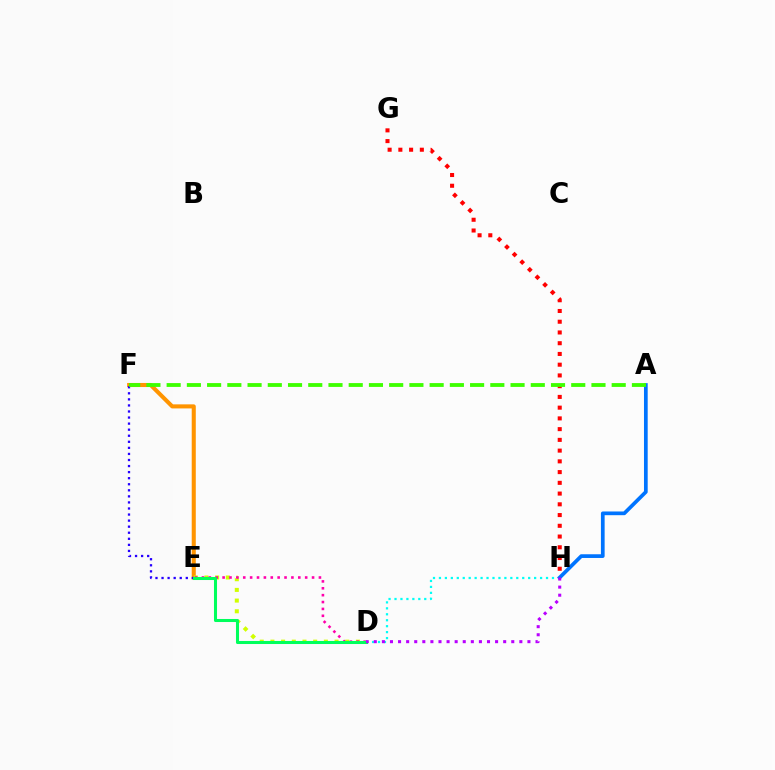{('D', 'H'): [{'color': '#00fff6', 'line_style': 'dotted', 'thickness': 1.62}, {'color': '#b900ff', 'line_style': 'dotted', 'thickness': 2.2}], ('E', 'F'): [{'color': '#ff9400', 'line_style': 'solid', 'thickness': 2.93}, {'color': '#2500ff', 'line_style': 'dotted', 'thickness': 1.65}], ('D', 'E'): [{'color': '#d1ff00', 'line_style': 'dotted', 'thickness': 2.9}, {'color': '#ff00ac', 'line_style': 'dotted', 'thickness': 1.87}, {'color': '#00ff5c', 'line_style': 'solid', 'thickness': 2.2}], ('A', 'H'): [{'color': '#0074ff', 'line_style': 'solid', 'thickness': 2.67}], ('G', 'H'): [{'color': '#ff0000', 'line_style': 'dotted', 'thickness': 2.92}], ('A', 'F'): [{'color': '#3dff00', 'line_style': 'dashed', 'thickness': 2.75}]}